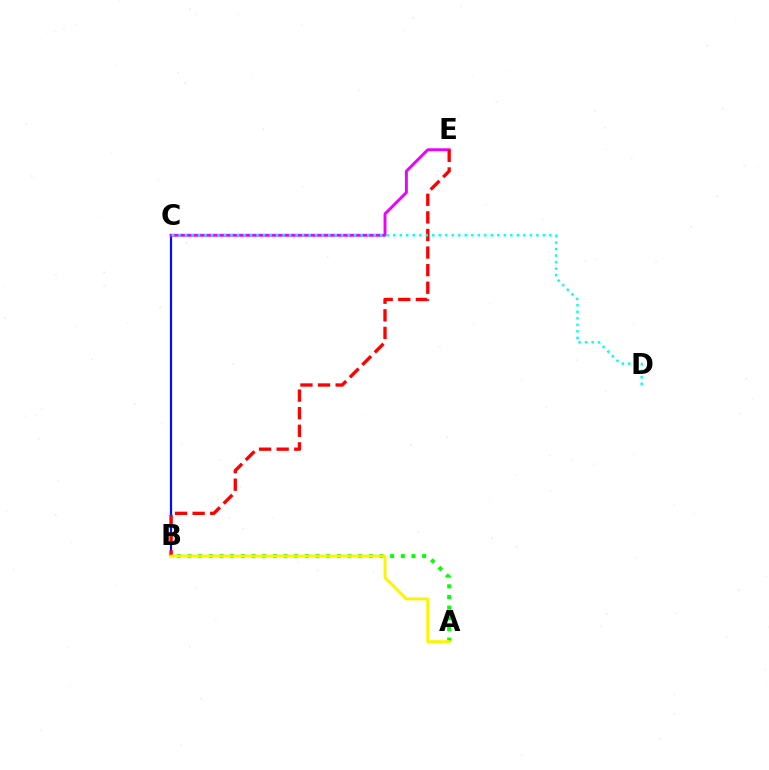{('B', 'C'): [{'color': '#0010ff', 'line_style': 'solid', 'thickness': 1.59}], ('C', 'E'): [{'color': '#ee00ff', 'line_style': 'solid', 'thickness': 2.09}], ('A', 'B'): [{'color': '#08ff00', 'line_style': 'dotted', 'thickness': 2.9}, {'color': '#fcf500', 'line_style': 'solid', 'thickness': 2.1}], ('B', 'E'): [{'color': '#ff0000', 'line_style': 'dashed', 'thickness': 2.39}], ('C', 'D'): [{'color': '#00fff6', 'line_style': 'dotted', 'thickness': 1.77}]}